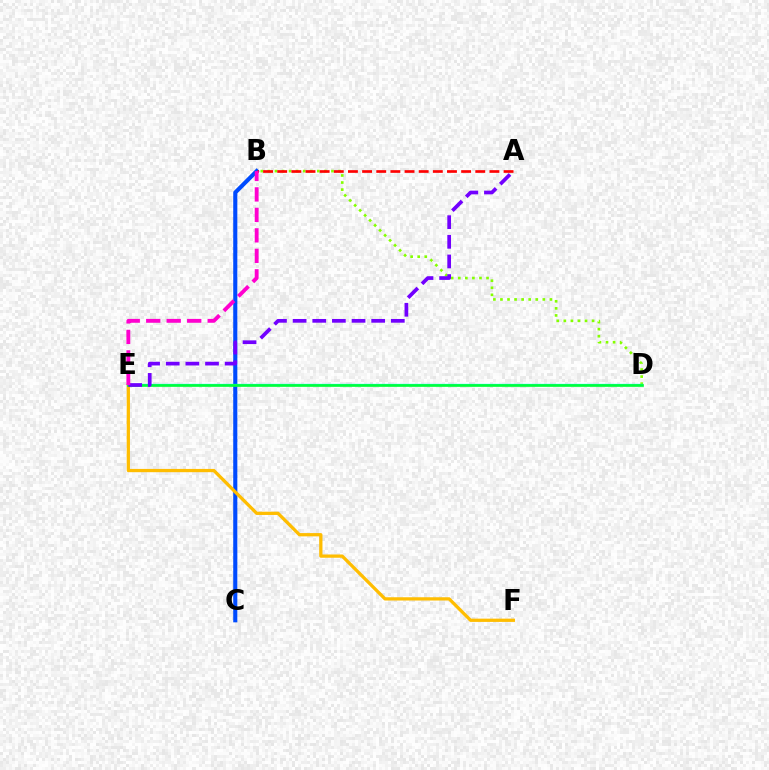{('B', 'D'): [{'color': '#84ff00', 'line_style': 'dotted', 'thickness': 1.92}], ('B', 'C'): [{'color': '#004bff', 'line_style': 'solid', 'thickness': 2.96}], ('D', 'E'): [{'color': '#00fff6', 'line_style': 'solid', 'thickness': 1.65}, {'color': '#00ff39', 'line_style': 'solid', 'thickness': 1.9}], ('E', 'F'): [{'color': '#ffbd00', 'line_style': 'solid', 'thickness': 2.35}], ('A', 'E'): [{'color': '#7200ff', 'line_style': 'dashed', 'thickness': 2.67}], ('A', 'B'): [{'color': '#ff0000', 'line_style': 'dashed', 'thickness': 1.92}], ('B', 'E'): [{'color': '#ff00cf', 'line_style': 'dashed', 'thickness': 2.78}]}